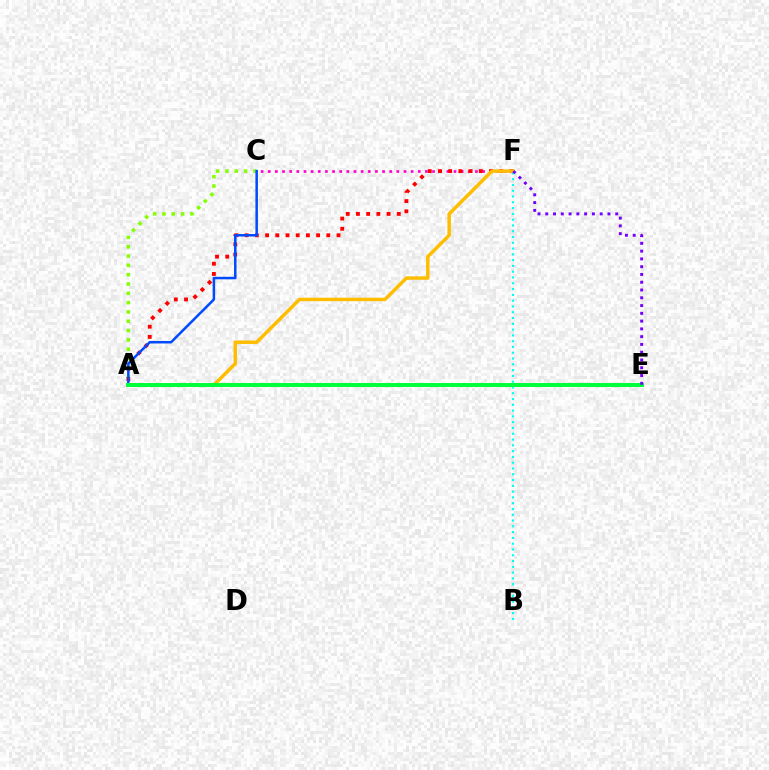{('C', 'F'): [{'color': '#ff00cf', 'line_style': 'dotted', 'thickness': 1.94}], ('A', 'C'): [{'color': '#84ff00', 'line_style': 'dotted', 'thickness': 2.53}, {'color': '#004bff', 'line_style': 'solid', 'thickness': 1.81}], ('A', 'F'): [{'color': '#ff0000', 'line_style': 'dotted', 'thickness': 2.77}, {'color': '#ffbd00', 'line_style': 'solid', 'thickness': 2.49}], ('B', 'F'): [{'color': '#00fff6', 'line_style': 'dotted', 'thickness': 1.57}], ('A', 'E'): [{'color': '#00ff39', 'line_style': 'solid', 'thickness': 2.84}], ('E', 'F'): [{'color': '#7200ff', 'line_style': 'dotted', 'thickness': 2.11}]}